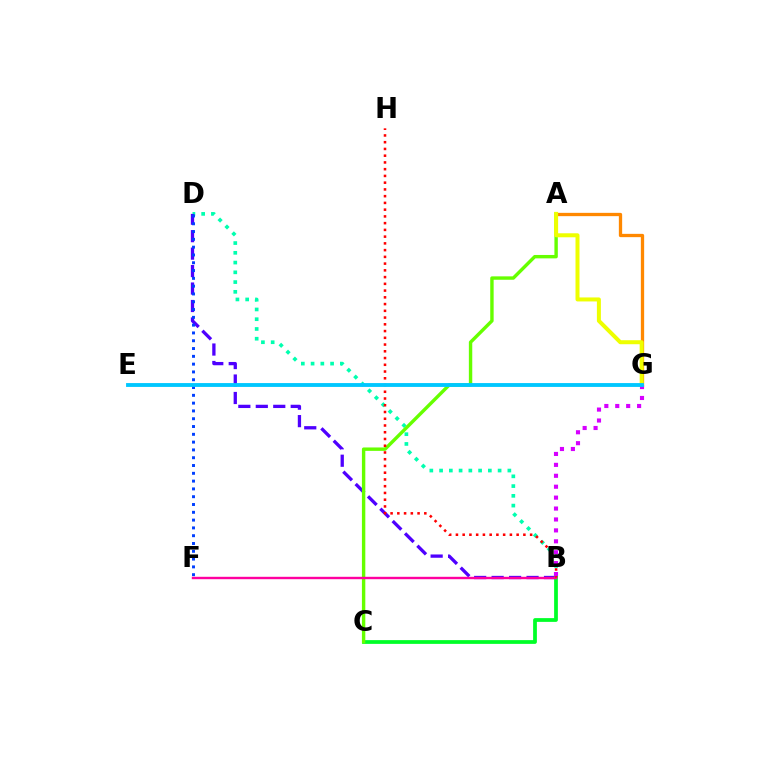{('B', 'D'): [{'color': '#00ffaf', 'line_style': 'dotted', 'thickness': 2.65}, {'color': '#4f00ff', 'line_style': 'dashed', 'thickness': 2.37}], ('B', 'C'): [{'color': '#00ff27', 'line_style': 'solid', 'thickness': 2.7}], ('A', 'G'): [{'color': '#ff8800', 'line_style': 'solid', 'thickness': 2.37}, {'color': '#eeff00', 'line_style': 'solid', 'thickness': 2.88}], ('D', 'F'): [{'color': '#003fff', 'line_style': 'dotted', 'thickness': 2.12}], ('A', 'C'): [{'color': '#66ff00', 'line_style': 'solid', 'thickness': 2.45}], ('B', 'F'): [{'color': '#ff00a0', 'line_style': 'solid', 'thickness': 1.73}], ('B', 'H'): [{'color': '#ff0000', 'line_style': 'dotted', 'thickness': 1.83}], ('B', 'G'): [{'color': '#d600ff', 'line_style': 'dotted', 'thickness': 2.97}], ('E', 'G'): [{'color': '#00c7ff', 'line_style': 'solid', 'thickness': 2.78}]}